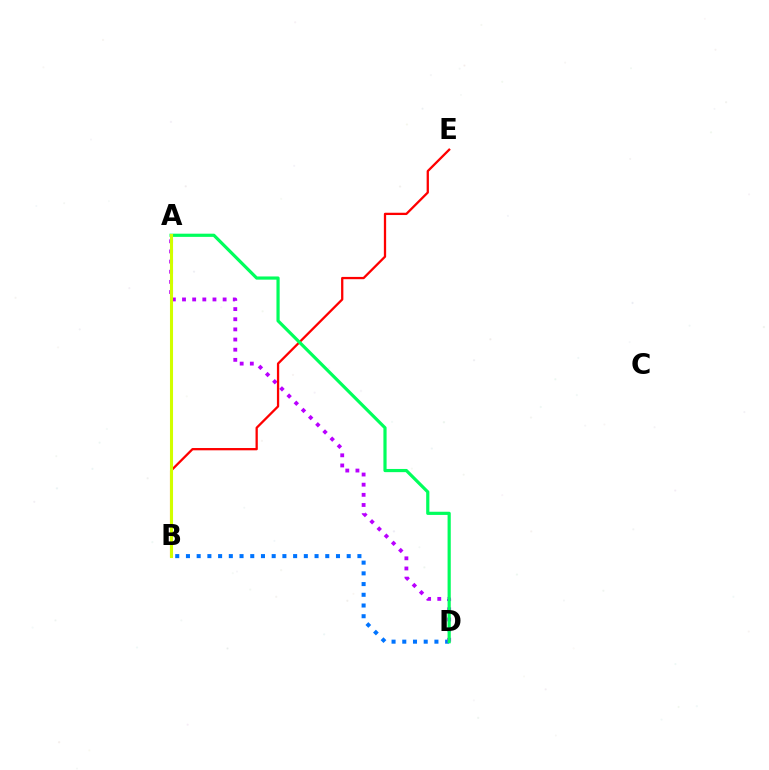{('B', 'D'): [{'color': '#0074ff', 'line_style': 'dotted', 'thickness': 2.91}], ('A', 'D'): [{'color': '#b900ff', 'line_style': 'dotted', 'thickness': 2.76}, {'color': '#00ff5c', 'line_style': 'solid', 'thickness': 2.29}], ('B', 'E'): [{'color': '#ff0000', 'line_style': 'solid', 'thickness': 1.65}], ('A', 'B'): [{'color': '#d1ff00', 'line_style': 'solid', 'thickness': 2.22}]}